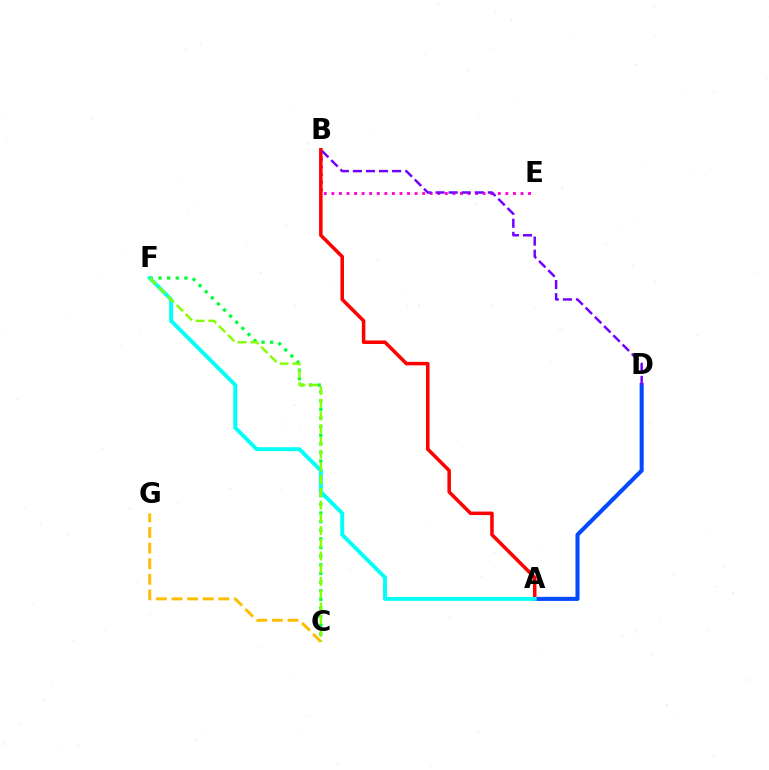{('A', 'D'): [{'color': '#004bff', 'line_style': 'solid', 'thickness': 2.93}], ('B', 'E'): [{'color': '#ff00cf', 'line_style': 'dotted', 'thickness': 2.06}], ('C', 'F'): [{'color': '#00ff39', 'line_style': 'dotted', 'thickness': 2.35}, {'color': '#84ff00', 'line_style': 'dashed', 'thickness': 1.73}], ('C', 'G'): [{'color': '#ffbd00', 'line_style': 'dashed', 'thickness': 2.12}], ('A', 'B'): [{'color': '#ff0000', 'line_style': 'solid', 'thickness': 2.54}], ('A', 'F'): [{'color': '#00fff6', 'line_style': 'solid', 'thickness': 2.81}], ('B', 'D'): [{'color': '#7200ff', 'line_style': 'dashed', 'thickness': 1.78}]}